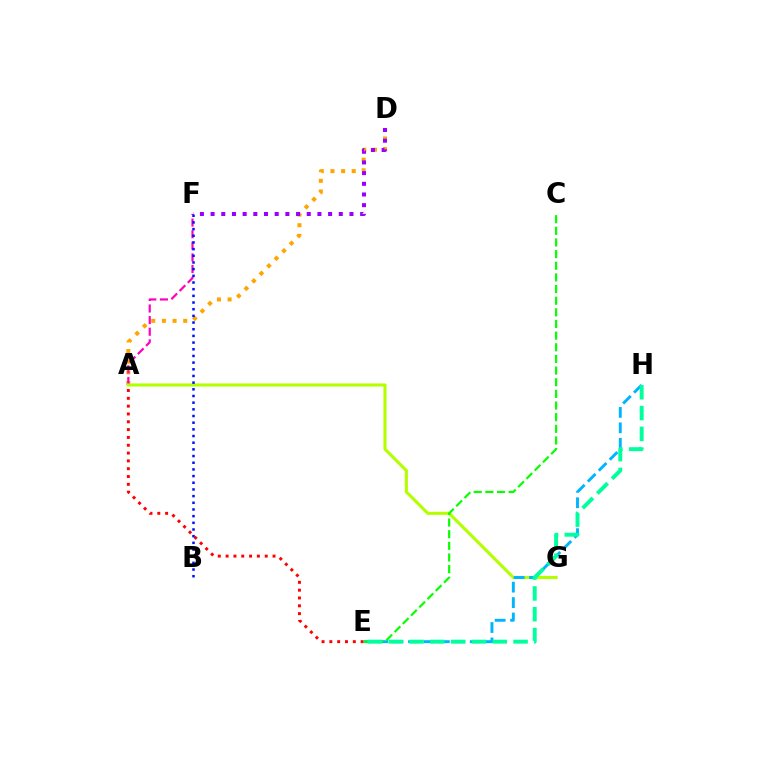{('A', 'D'): [{'color': '#ffa500', 'line_style': 'dotted', 'thickness': 2.89}], ('A', 'F'): [{'color': '#ff00bd', 'line_style': 'dashed', 'thickness': 1.58}], ('D', 'F'): [{'color': '#9b00ff', 'line_style': 'dotted', 'thickness': 2.9}], ('A', 'G'): [{'color': '#b3ff00', 'line_style': 'solid', 'thickness': 2.23}], ('A', 'E'): [{'color': '#ff0000', 'line_style': 'dotted', 'thickness': 2.12}], ('E', 'H'): [{'color': '#00b5ff', 'line_style': 'dashed', 'thickness': 2.1}, {'color': '#00ff9d', 'line_style': 'dashed', 'thickness': 2.83}], ('C', 'E'): [{'color': '#08ff00', 'line_style': 'dashed', 'thickness': 1.58}], ('B', 'F'): [{'color': '#0010ff', 'line_style': 'dotted', 'thickness': 1.81}]}